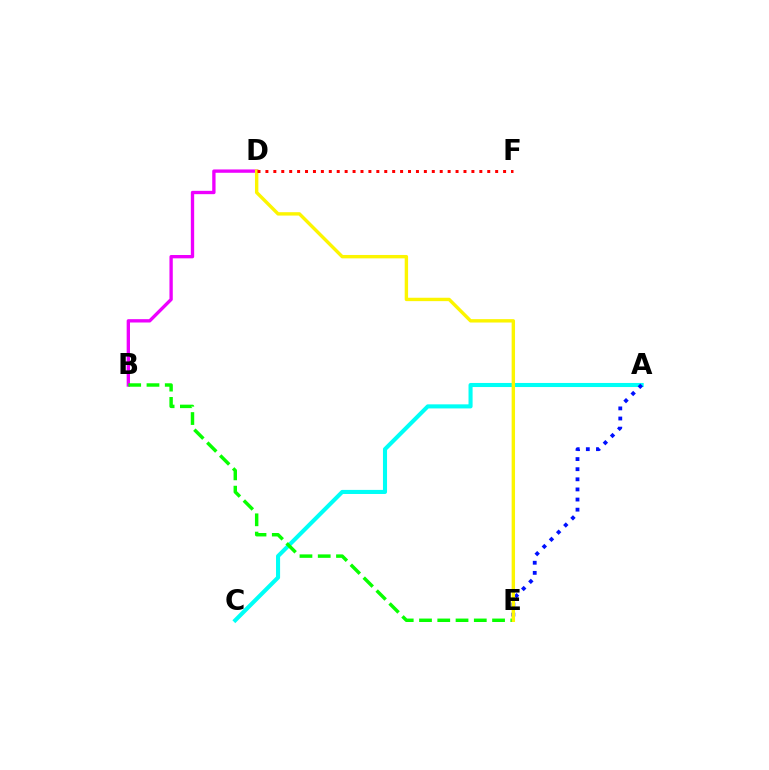{('B', 'D'): [{'color': '#ee00ff', 'line_style': 'solid', 'thickness': 2.4}], ('A', 'C'): [{'color': '#00fff6', 'line_style': 'solid', 'thickness': 2.94}], ('A', 'E'): [{'color': '#0010ff', 'line_style': 'dotted', 'thickness': 2.75}], ('B', 'E'): [{'color': '#08ff00', 'line_style': 'dashed', 'thickness': 2.48}], ('D', 'E'): [{'color': '#fcf500', 'line_style': 'solid', 'thickness': 2.44}], ('D', 'F'): [{'color': '#ff0000', 'line_style': 'dotted', 'thickness': 2.15}]}